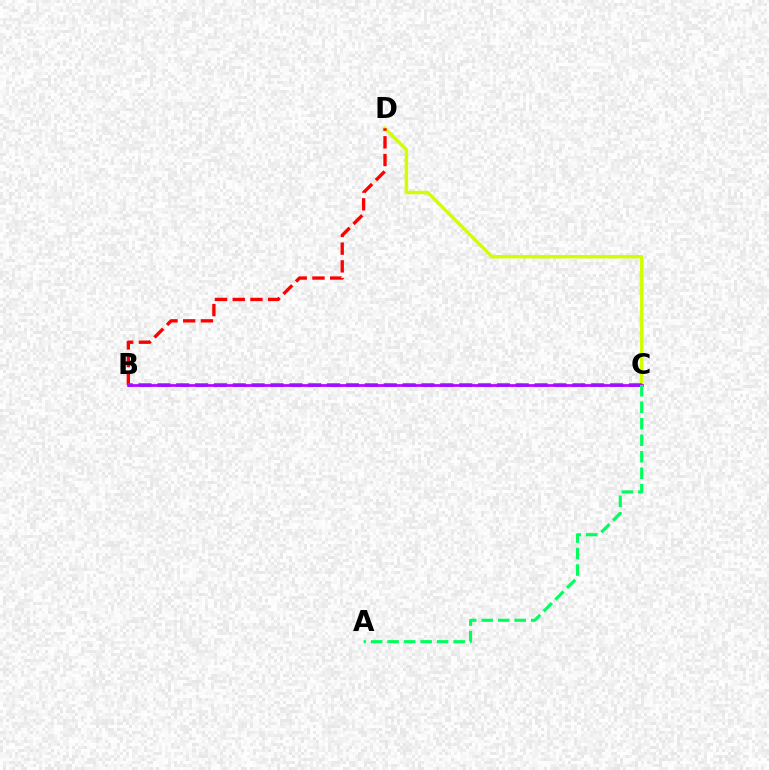{('C', 'D'): [{'color': '#d1ff00', 'line_style': 'solid', 'thickness': 2.49}], ('B', 'D'): [{'color': '#ff0000', 'line_style': 'dashed', 'thickness': 2.41}], ('B', 'C'): [{'color': '#0074ff', 'line_style': 'dashed', 'thickness': 2.56}, {'color': '#b900ff', 'line_style': 'solid', 'thickness': 1.94}], ('A', 'C'): [{'color': '#00ff5c', 'line_style': 'dashed', 'thickness': 2.24}]}